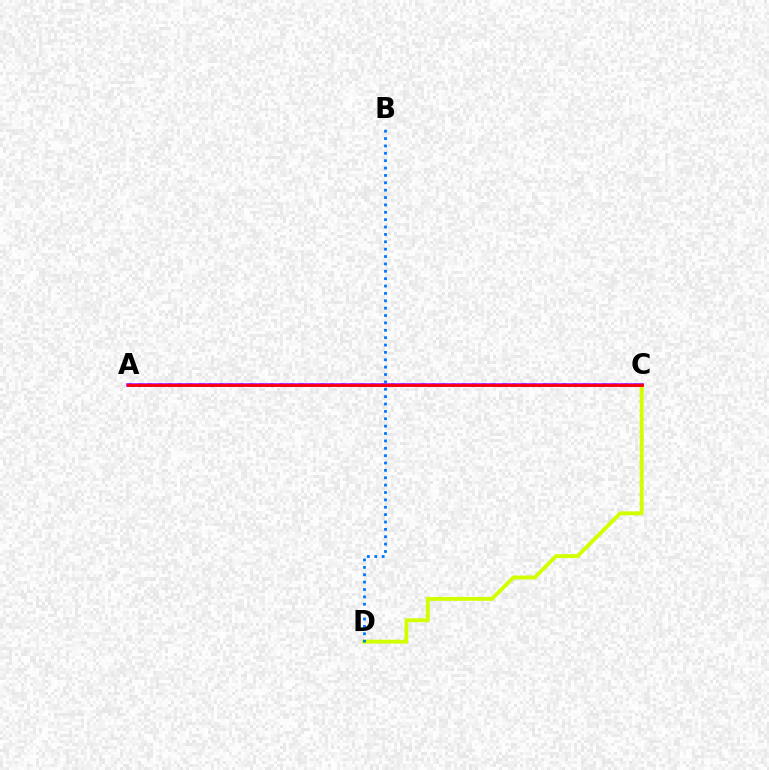{('A', 'C'): [{'color': '#00ff5c', 'line_style': 'dotted', 'thickness': 2.75}, {'color': '#b900ff', 'line_style': 'solid', 'thickness': 2.58}, {'color': '#ff0000', 'line_style': 'solid', 'thickness': 1.97}], ('C', 'D'): [{'color': '#d1ff00', 'line_style': 'solid', 'thickness': 2.79}], ('B', 'D'): [{'color': '#0074ff', 'line_style': 'dotted', 'thickness': 2.0}]}